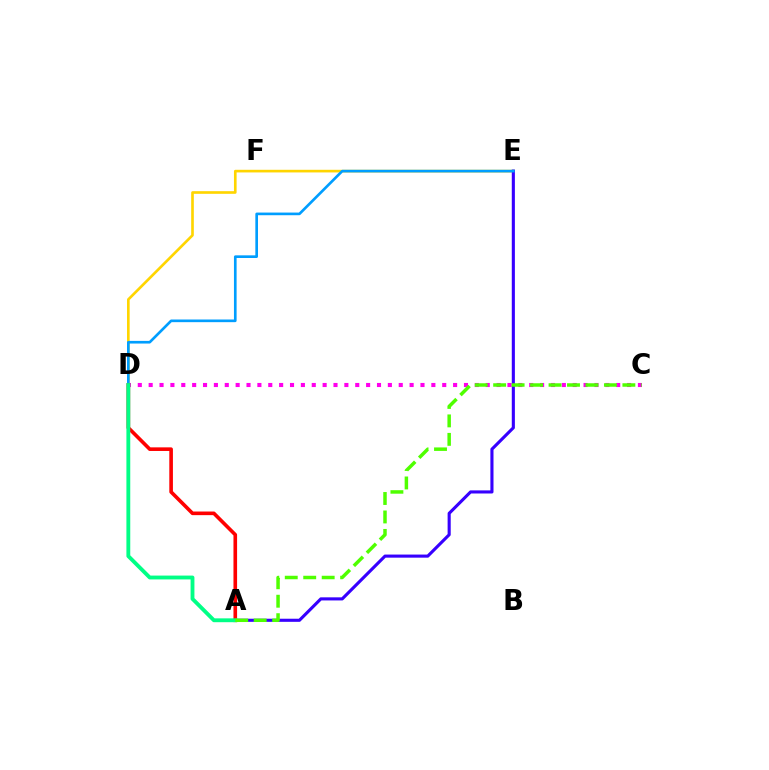{('C', 'D'): [{'color': '#ff00ed', 'line_style': 'dotted', 'thickness': 2.95}], ('D', 'E'): [{'color': '#ffd500', 'line_style': 'solid', 'thickness': 1.91}, {'color': '#009eff', 'line_style': 'solid', 'thickness': 1.91}], ('A', 'E'): [{'color': '#3700ff', 'line_style': 'solid', 'thickness': 2.24}], ('A', 'D'): [{'color': '#ff0000', 'line_style': 'solid', 'thickness': 2.61}, {'color': '#00ff86', 'line_style': 'solid', 'thickness': 2.77}], ('A', 'C'): [{'color': '#4fff00', 'line_style': 'dashed', 'thickness': 2.51}]}